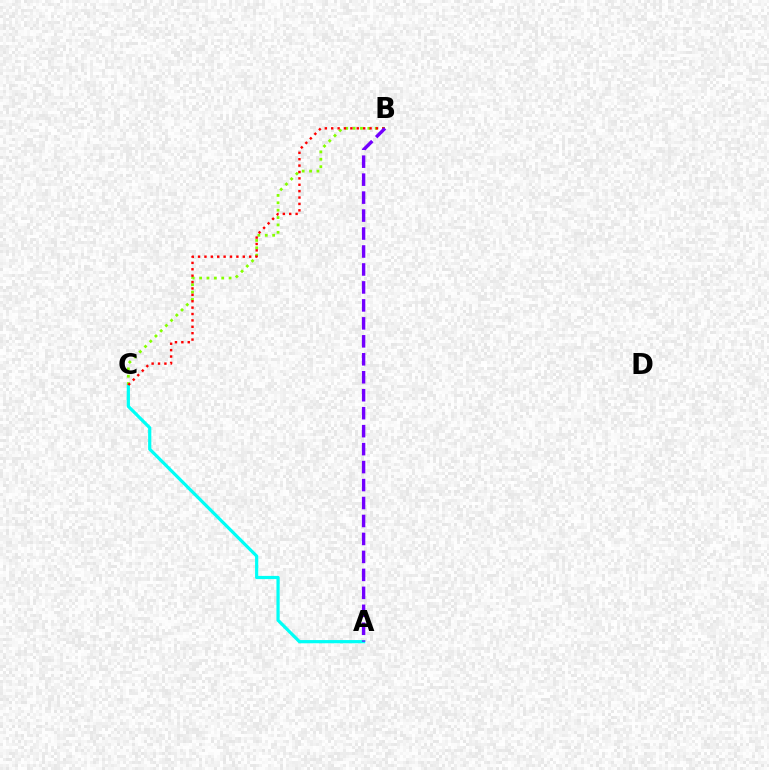{('A', 'C'): [{'color': '#00fff6', 'line_style': 'solid', 'thickness': 2.31}], ('B', 'C'): [{'color': '#84ff00', 'line_style': 'dotted', 'thickness': 2.0}, {'color': '#ff0000', 'line_style': 'dotted', 'thickness': 1.74}], ('A', 'B'): [{'color': '#7200ff', 'line_style': 'dashed', 'thickness': 2.44}]}